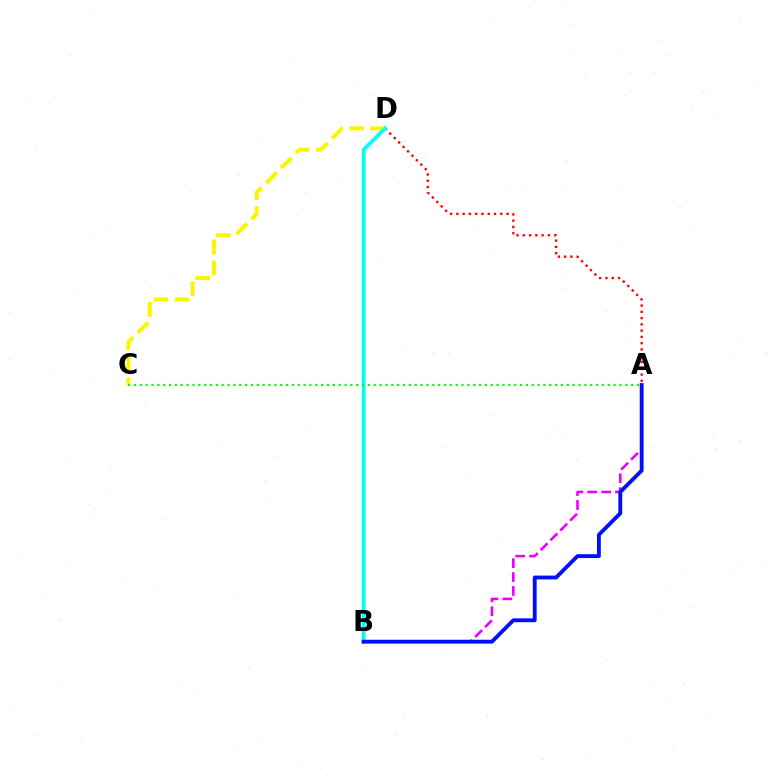{('C', 'D'): [{'color': '#fcf500', 'line_style': 'dashed', 'thickness': 2.87}], ('A', 'D'): [{'color': '#ff0000', 'line_style': 'dotted', 'thickness': 1.7}], ('B', 'D'): [{'color': '#00fff6', 'line_style': 'solid', 'thickness': 2.69}], ('A', 'B'): [{'color': '#ee00ff', 'line_style': 'dashed', 'thickness': 1.89}, {'color': '#0010ff', 'line_style': 'solid', 'thickness': 2.78}], ('A', 'C'): [{'color': '#08ff00', 'line_style': 'dotted', 'thickness': 1.59}]}